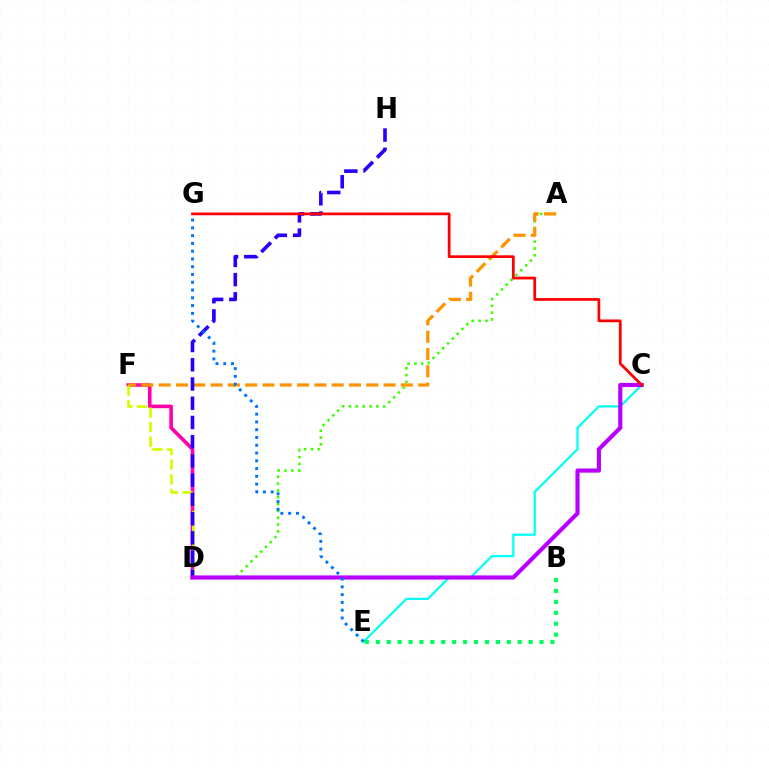{('A', 'D'): [{'color': '#3dff00', 'line_style': 'dotted', 'thickness': 1.86}], ('D', 'F'): [{'color': '#ff00ac', 'line_style': 'solid', 'thickness': 2.6}, {'color': '#d1ff00', 'line_style': 'dashed', 'thickness': 1.99}], ('A', 'F'): [{'color': '#ff9400', 'line_style': 'dashed', 'thickness': 2.35}], ('C', 'E'): [{'color': '#00fff6', 'line_style': 'solid', 'thickness': 1.6}], ('D', 'H'): [{'color': '#2500ff', 'line_style': 'dashed', 'thickness': 2.61}], ('C', 'D'): [{'color': '#b900ff', 'line_style': 'solid', 'thickness': 2.99}], ('E', 'G'): [{'color': '#0074ff', 'line_style': 'dotted', 'thickness': 2.11}], ('B', 'E'): [{'color': '#00ff5c', 'line_style': 'dotted', 'thickness': 2.97}], ('C', 'G'): [{'color': '#ff0000', 'line_style': 'solid', 'thickness': 1.97}]}